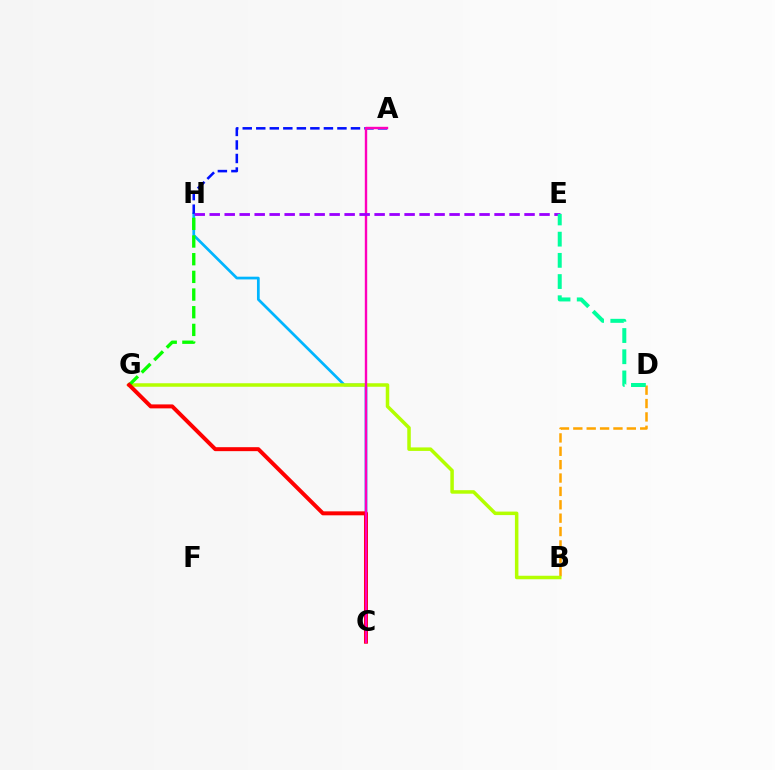{('C', 'H'): [{'color': '#00b5ff', 'line_style': 'solid', 'thickness': 1.96}], ('B', 'D'): [{'color': '#ffa500', 'line_style': 'dashed', 'thickness': 1.82}], ('A', 'H'): [{'color': '#0010ff', 'line_style': 'dashed', 'thickness': 1.84}], ('B', 'G'): [{'color': '#b3ff00', 'line_style': 'solid', 'thickness': 2.52}], ('G', 'H'): [{'color': '#08ff00', 'line_style': 'dashed', 'thickness': 2.4}], ('C', 'G'): [{'color': '#ff0000', 'line_style': 'solid', 'thickness': 2.86}], ('A', 'C'): [{'color': '#ff00bd', 'line_style': 'solid', 'thickness': 1.72}], ('E', 'H'): [{'color': '#9b00ff', 'line_style': 'dashed', 'thickness': 2.04}], ('D', 'E'): [{'color': '#00ff9d', 'line_style': 'dashed', 'thickness': 2.88}]}